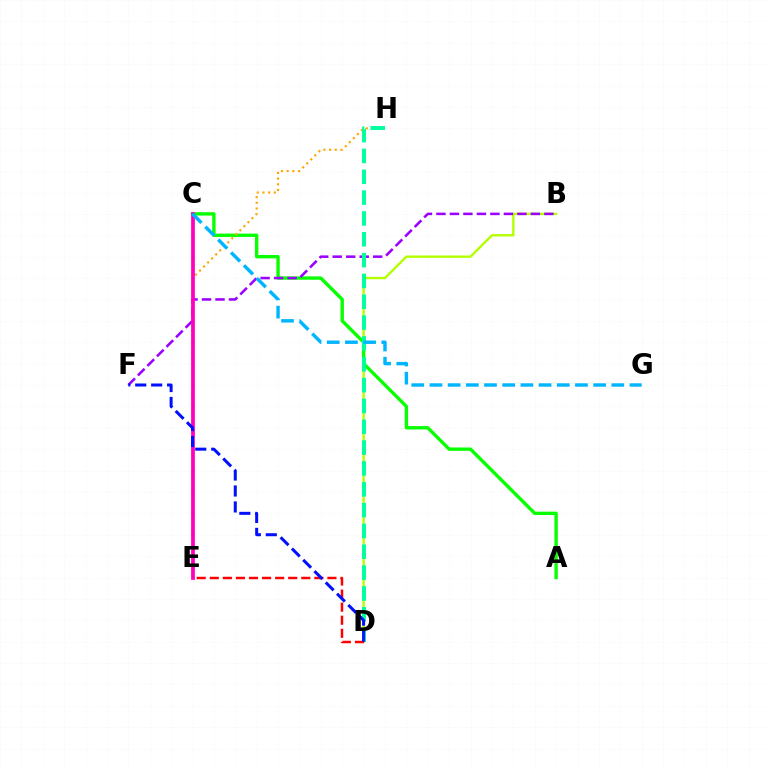{('B', 'D'): [{'color': '#b3ff00', 'line_style': 'solid', 'thickness': 1.72}], ('A', 'C'): [{'color': '#08ff00', 'line_style': 'solid', 'thickness': 2.42}], ('E', 'H'): [{'color': '#ffa500', 'line_style': 'dotted', 'thickness': 1.55}], ('B', 'F'): [{'color': '#9b00ff', 'line_style': 'dashed', 'thickness': 1.83}], ('D', 'H'): [{'color': '#00ff9d', 'line_style': 'dashed', 'thickness': 2.83}], ('D', 'E'): [{'color': '#ff0000', 'line_style': 'dashed', 'thickness': 1.78}], ('C', 'E'): [{'color': '#ff00bd', 'line_style': 'solid', 'thickness': 2.69}], ('D', 'F'): [{'color': '#0010ff', 'line_style': 'dashed', 'thickness': 2.17}], ('C', 'G'): [{'color': '#00b5ff', 'line_style': 'dashed', 'thickness': 2.47}]}